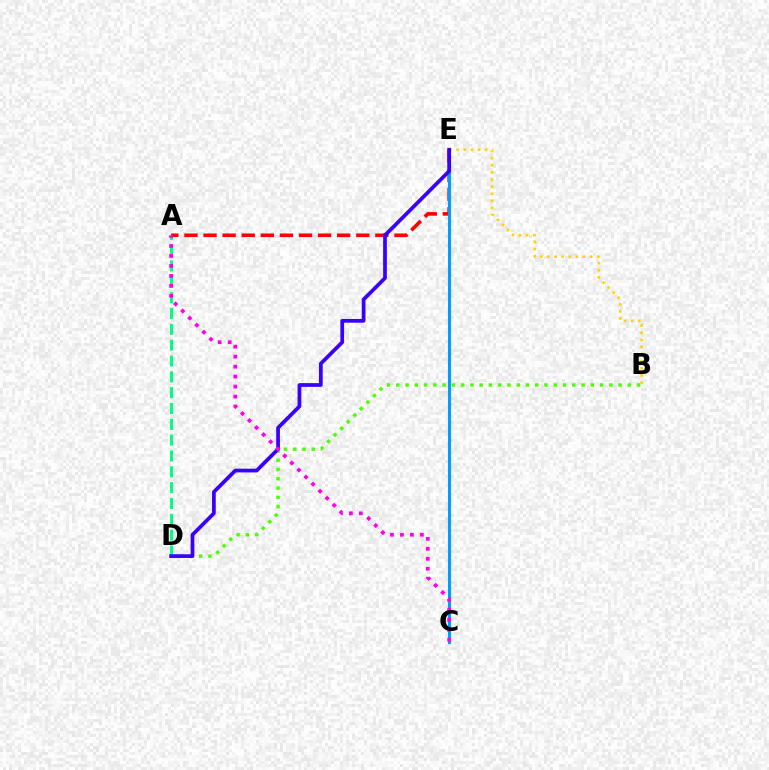{('B', 'D'): [{'color': '#4fff00', 'line_style': 'dotted', 'thickness': 2.52}], ('A', 'D'): [{'color': '#00ff86', 'line_style': 'dashed', 'thickness': 2.15}], ('A', 'E'): [{'color': '#ff0000', 'line_style': 'dashed', 'thickness': 2.59}], ('B', 'E'): [{'color': '#ffd500', 'line_style': 'dotted', 'thickness': 1.94}], ('C', 'E'): [{'color': '#009eff', 'line_style': 'solid', 'thickness': 2.23}], ('D', 'E'): [{'color': '#3700ff', 'line_style': 'solid', 'thickness': 2.68}], ('A', 'C'): [{'color': '#ff00ed', 'line_style': 'dotted', 'thickness': 2.71}]}